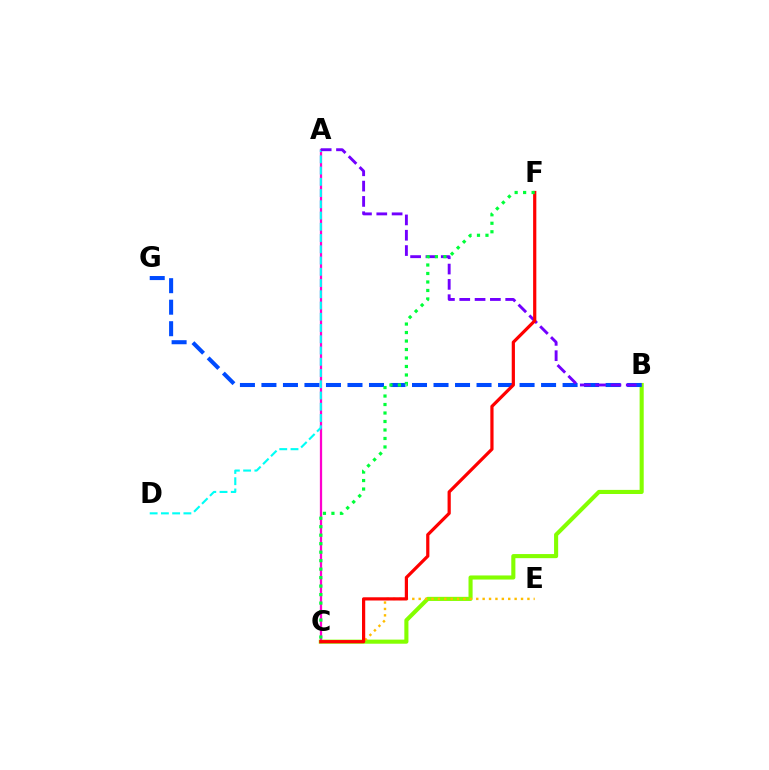{('B', 'C'): [{'color': '#84ff00', 'line_style': 'solid', 'thickness': 2.95}], ('B', 'G'): [{'color': '#004bff', 'line_style': 'dashed', 'thickness': 2.92}], ('C', 'E'): [{'color': '#ffbd00', 'line_style': 'dotted', 'thickness': 1.74}], ('A', 'C'): [{'color': '#ff00cf', 'line_style': 'solid', 'thickness': 1.63}], ('A', 'D'): [{'color': '#00fff6', 'line_style': 'dashed', 'thickness': 1.53}], ('A', 'B'): [{'color': '#7200ff', 'line_style': 'dashed', 'thickness': 2.08}], ('C', 'F'): [{'color': '#ff0000', 'line_style': 'solid', 'thickness': 2.31}, {'color': '#00ff39', 'line_style': 'dotted', 'thickness': 2.31}]}